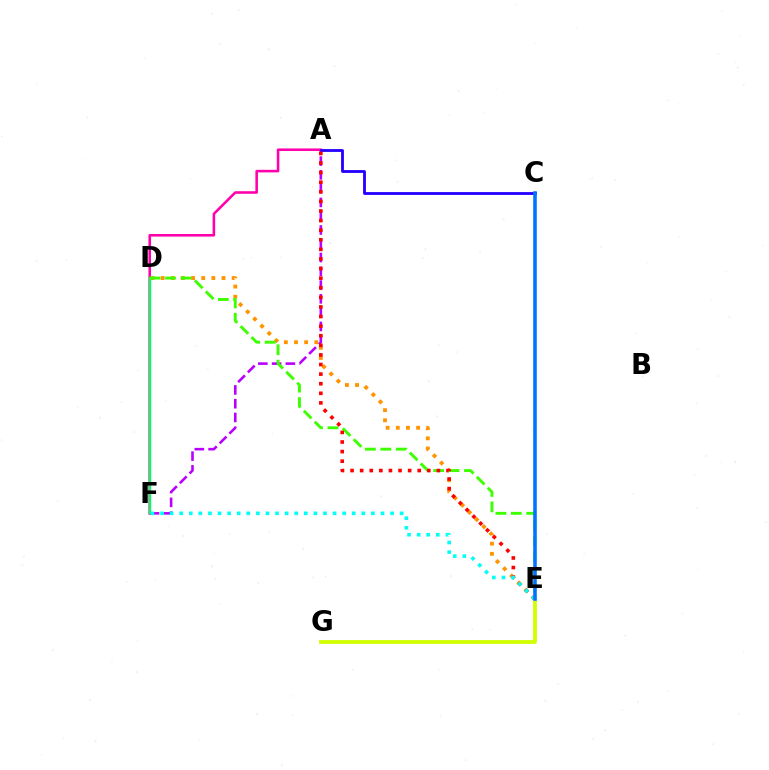{('A', 'F'): [{'color': '#b900ff', 'line_style': 'dashed', 'thickness': 1.87}, {'color': '#ff00ac', 'line_style': 'solid', 'thickness': 1.85}], ('E', 'G'): [{'color': '#d1ff00', 'line_style': 'solid', 'thickness': 2.73}], ('D', 'E'): [{'color': '#ff9400', 'line_style': 'dotted', 'thickness': 2.76}, {'color': '#3dff00', 'line_style': 'dashed', 'thickness': 2.09}], ('D', 'F'): [{'color': '#00ff5c', 'line_style': 'solid', 'thickness': 1.68}], ('A', 'C'): [{'color': '#2500ff', 'line_style': 'solid', 'thickness': 2.04}], ('A', 'E'): [{'color': '#ff0000', 'line_style': 'dotted', 'thickness': 2.61}], ('E', 'F'): [{'color': '#00fff6', 'line_style': 'dotted', 'thickness': 2.6}], ('C', 'E'): [{'color': '#0074ff', 'line_style': 'solid', 'thickness': 2.57}]}